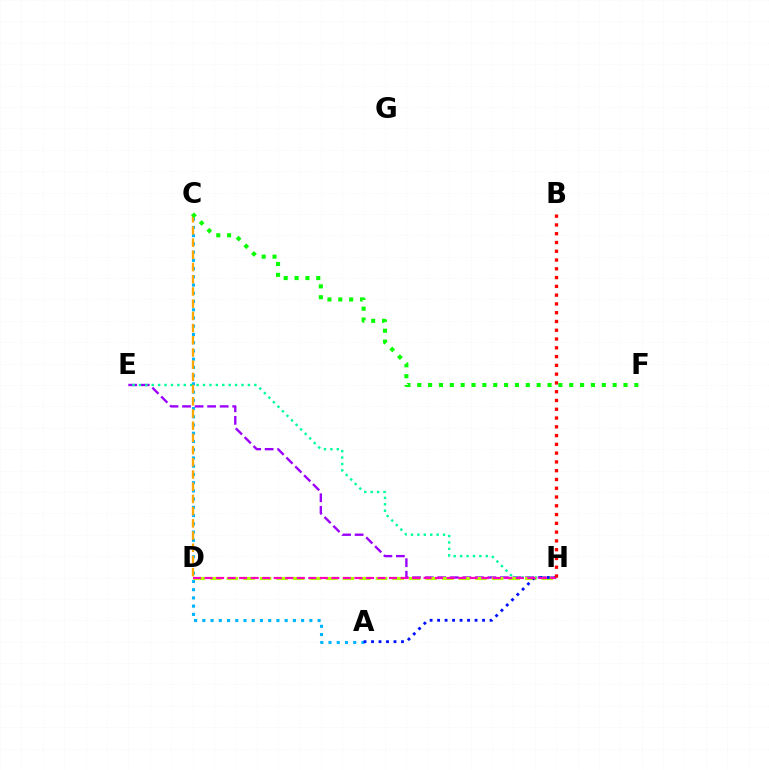{('E', 'H'): [{'color': '#9b00ff', 'line_style': 'dashed', 'thickness': 1.7}, {'color': '#00ff9d', 'line_style': 'dotted', 'thickness': 1.74}], ('A', 'C'): [{'color': '#00b5ff', 'line_style': 'dotted', 'thickness': 2.24}], ('D', 'H'): [{'color': '#b3ff00', 'line_style': 'dashed', 'thickness': 2.25}, {'color': '#ff00bd', 'line_style': 'dashed', 'thickness': 1.57}], ('C', 'D'): [{'color': '#ffa500', 'line_style': 'dashed', 'thickness': 1.66}], ('A', 'H'): [{'color': '#0010ff', 'line_style': 'dotted', 'thickness': 2.04}], ('B', 'H'): [{'color': '#ff0000', 'line_style': 'dotted', 'thickness': 2.38}], ('C', 'F'): [{'color': '#08ff00', 'line_style': 'dotted', 'thickness': 2.95}]}